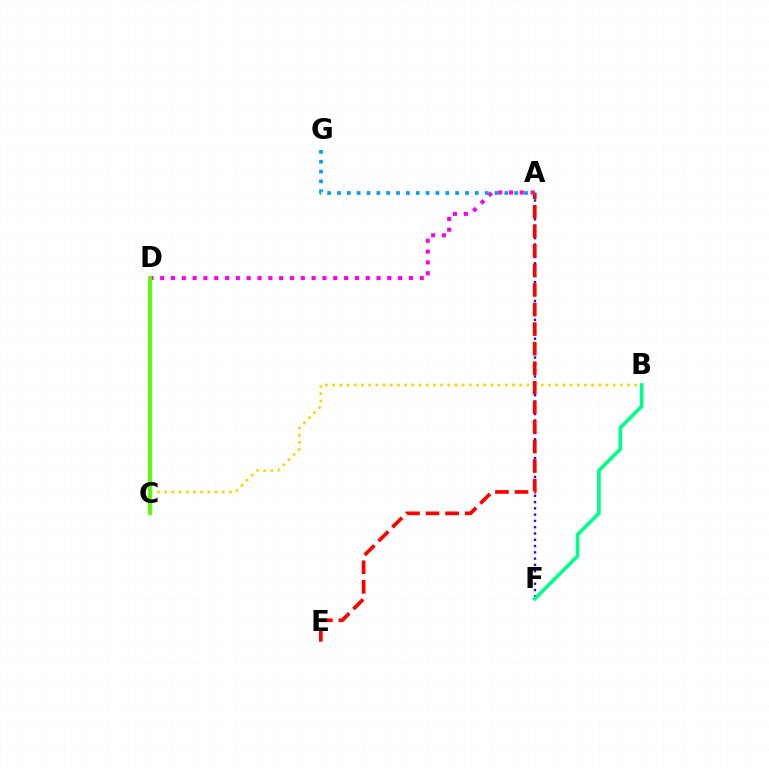{('B', 'C'): [{'color': '#ffd500', 'line_style': 'dotted', 'thickness': 1.95}], ('A', 'F'): [{'color': '#3700ff', 'line_style': 'dotted', 'thickness': 1.71}], ('A', 'D'): [{'color': '#ff00ed', 'line_style': 'dotted', 'thickness': 2.94}], ('A', 'E'): [{'color': '#ff0000', 'line_style': 'dashed', 'thickness': 2.66}], ('C', 'D'): [{'color': '#4fff00', 'line_style': 'solid', 'thickness': 2.75}], ('B', 'F'): [{'color': '#00ff86', 'line_style': 'solid', 'thickness': 2.63}], ('A', 'G'): [{'color': '#009eff', 'line_style': 'dotted', 'thickness': 2.68}]}